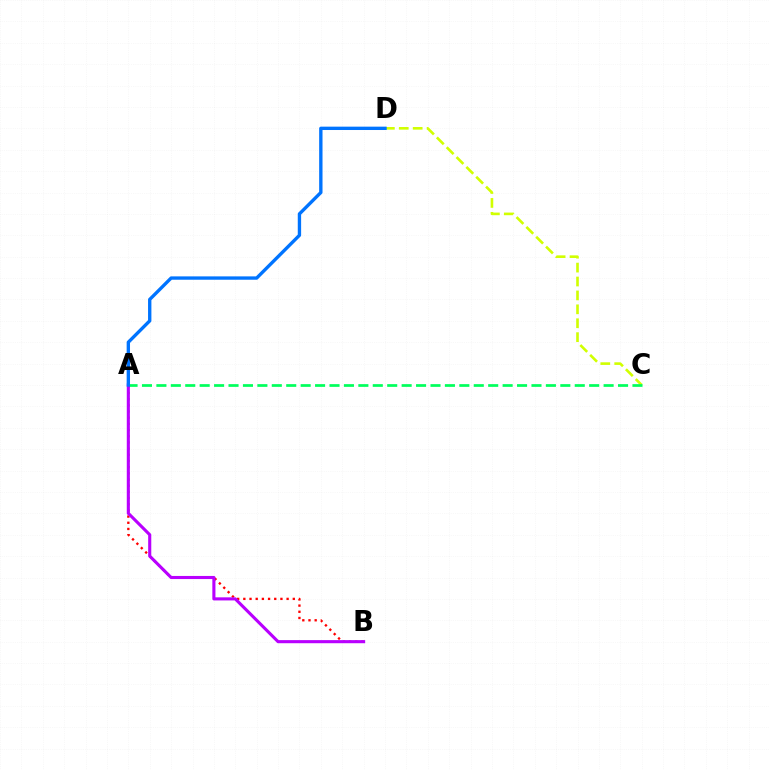{('C', 'D'): [{'color': '#d1ff00', 'line_style': 'dashed', 'thickness': 1.89}], ('A', 'B'): [{'color': '#ff0000', 'line_style': 'dotted', 'thickness': 1.68}, {'color': '#b900ff', 'line_style': 'solid', 'thickness': 2.23}], ('A', 'C'): [{'color': '#00ff5c', 'line_style': 'dashed', 'thickness': 1.96}], ('A', 'D'): [{'color': '#0074ff', 'line_style': 'solid', 'thickness': 2.41}]}